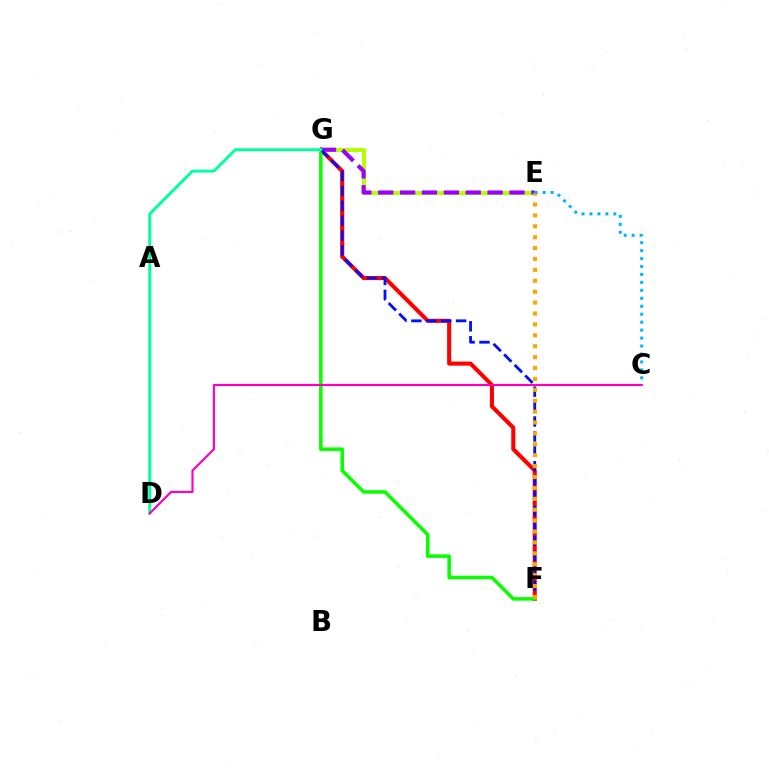{('F', 'G'): [{'color': '#ff0000', 'line_style': 'solid', 'thickness': 2.94}, {'color': '#08ff00', 'line_style': 'solid', 'thickness': 2.54}, {'color': '#0010ff', 'line_style': 'dashed', 'thickness': 2.03}], ('E', 'G'): [{'color': '#b3ff00', 'line_style': 'solid', 'thickness': 2.94}, {'color': '#9b00ff', 'line_style': 'dashed', 'thickness': 2.97}], ('E', 'F'): [{'color': '#ffa500', 'line_style': 'dotted', 'thickness': 2.96}], ('C', 'E'): [{'color': '#00b5ff', 'line_style': 'dotted', 'thickness': 2.16}], ('D', 'G'): [{'color': '#00ff9d', 'line_style': 'solid', 'thickness': 2.1}], ('C', 'D'): [{'color': '#ff00bd', 'line_style': 'solid', 'thickness': 1.56}]}